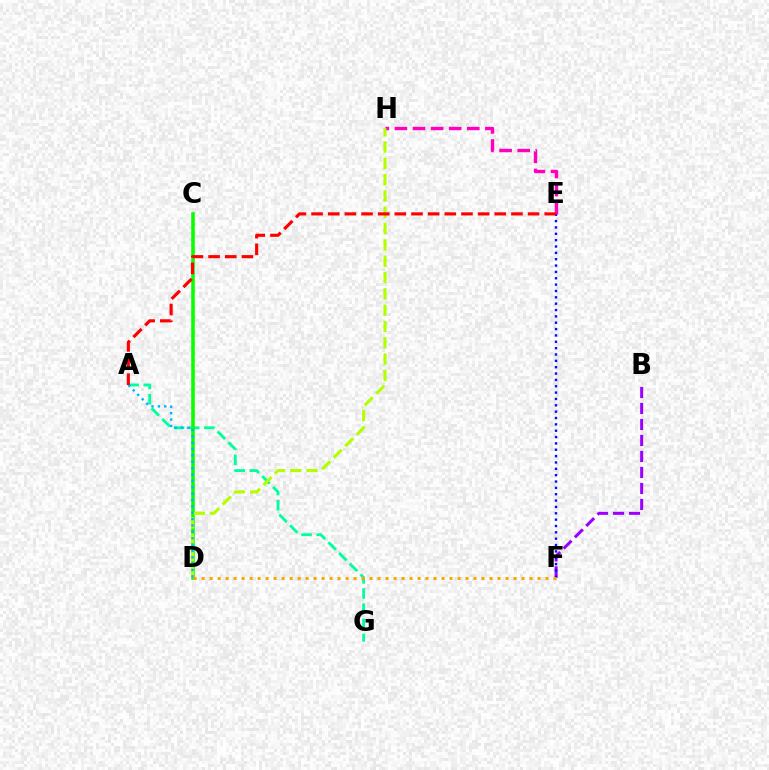{('A', 'G'): [{'color': '#00ff9d', 'line_style': 'dashed', 'thickness': 2.06}], ('B', 'F'): [{'color': '#9b00ff', 'line_style': 'dashed', 'thickness': 2.17}], ('C', 'D'): [{'color': '#08ff00', 'line_style': 'solid', 'thickness': 2.55}], ('E', 'H'): [{'color': '#ff00bd', 'line_style': 'dashed', 'thickness': 2.46}], ('E', 'F'): [{'color': '#0010ff', 'line_style': 'dotted', 'thickness': 1.73}], ('D', 'H'): [{'color': '#b3ff00', 'line_style': 'dashed', 'thickness': 2.22}], ('A', 'D'): [{'color': '#00b5ff', 'line_style': 'dotted', 'thickness': 1.73}], ('D', 'F'): [{'color': '#ffa500', 'line_style': 'dotted', 'thickness': 2.17}], ('A', 'E'): [{'color': '#ff0000', 'line_style': 'dashed', 'thickness': 2.26}]}